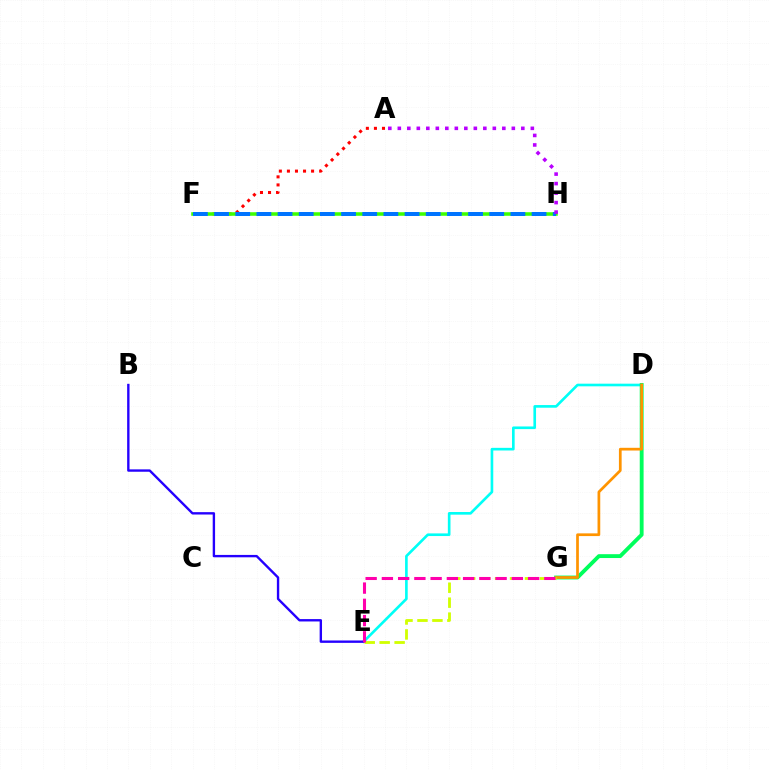{('D', 'E'): [{'color': '#00fff6', 'line_style': 'solid', 'thickness': 1.9}], ('A', 'F'): [{'color': '#ff0000', 'line_style': 'dotted', 'thickness': 2.19}], ('F', 'H'): [{'color': '#3dff00', 'line_style': 'solid', 'thickness': 2.56}, {'color': '#0074ff', 'line_style': 'dashed', 'thickness': 2.88}], ('D', 'G'): [{'color': '#00ff5c', 'line_style': 'solid', 'thickness': 2.77}, {'color': '#ff9400', 'line_style': 'solid', 'thickness': 1.96}], ('B', 'E'): [{'color': '#2500ff', 'line_style': 'solid', 'thickness': 1.71}], ('E', 'G'): [{'color': '#d1ff00', 'line_style': 'dashed', 'thickness': 2.03}, {'color': '#ff00ac', 'line_style': 'dashed', 'thickness': 2.21}], ('A', 'H'): [{'color': '#b900ff', 'line_style': 'dotted', 'thickness': 2.58}]}